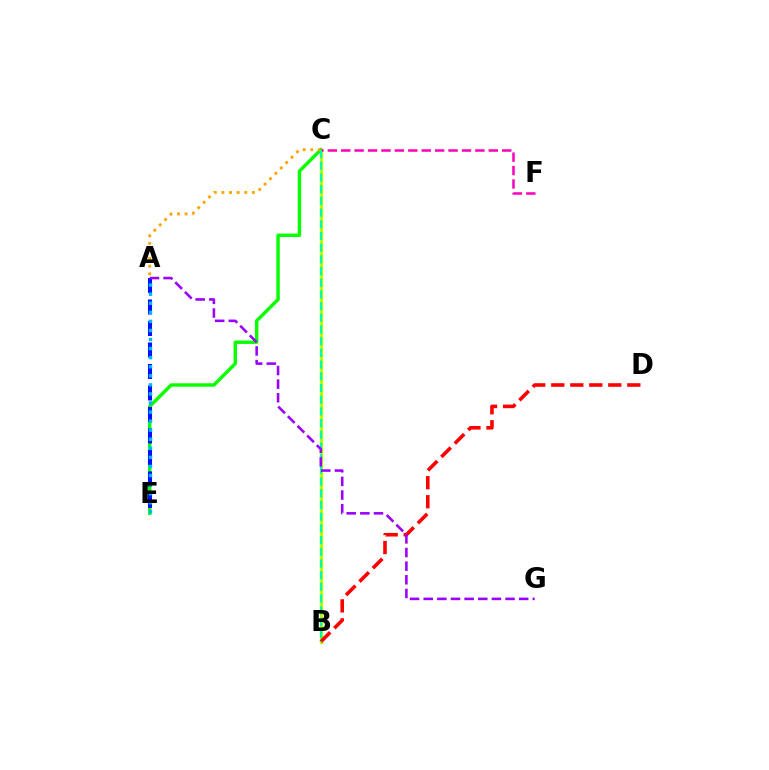{('B', 'C'): [{'color': '#b3ff00', 'line_style': 'solid', 'thickness': 2.34}, {'color': '#00ff9d', 'line_style': 'dashed', 'thickness': 1.59}], ('B', 'D'): [{'color': '#ff0000', 'line_style': 'dashed', 'thickness': 2.58}], ('C', 'E'): [{'color': '#08ff00', 'line_style': 'solid', 'thickness': 2.46}], ('A', 'C'): [{'color': '#ffa500', 'line_style': 'dotted', 'thickness': 2.07}], ('C', 'F'): [{'color': '#ff00bd', 'line_style': 'dashed', 'thickness': 1.82}], ('A', 'E'): [{'color': '#0010ff', 'line_style': 'dashed', 'thickness': 2.92}, {'color': '#00b5ff', 'line_style': 'dotted', 'thickness': 2.46}], ('A', 'G'): [{'color': '#9b00ff', 'line_style': 'dashed', 'thickness': 1.85}]}